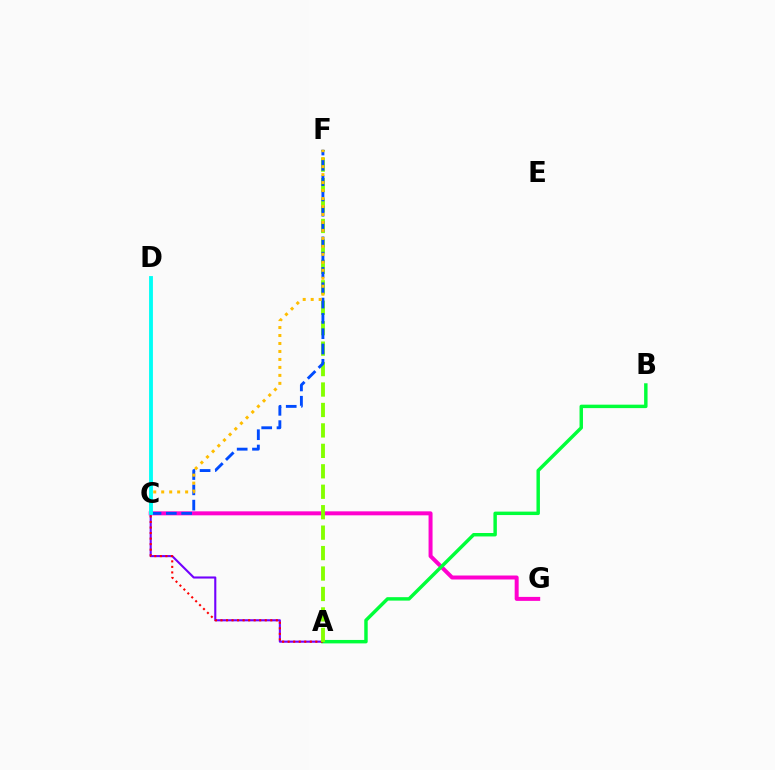{('A', 'C'): [{'color': '#7200ff', 'line_style': 'solid', 'thickness': 1.51}, {'color': '#ff0000', 'line_style': 'dotted', 'thickness': 1.5}], ('C', 'G'): [{'color': '#ff00cf', 'line_style': 'solid', 'thickness': 2.87}], ('A', 'B'): [{'color': '#00ff39', 'line_style': 'solid', 'thickness': 2.48}], ('A', 'F'): [{'color': '#84ff00', 'line_style': 'dashed', 'thickness': 2.78}], ('C', 'F'): [{'color': '#004bff', 'line_style': 'dashed', 'thickness': 2.08}, {'color': '#ffbd00', 'line_style': 'dotted', 'thickness': 2.17}], ('C', 'D'): [{'color': '#00fff6', 'line_style': 'solid', 'thickness': 2.77}]}